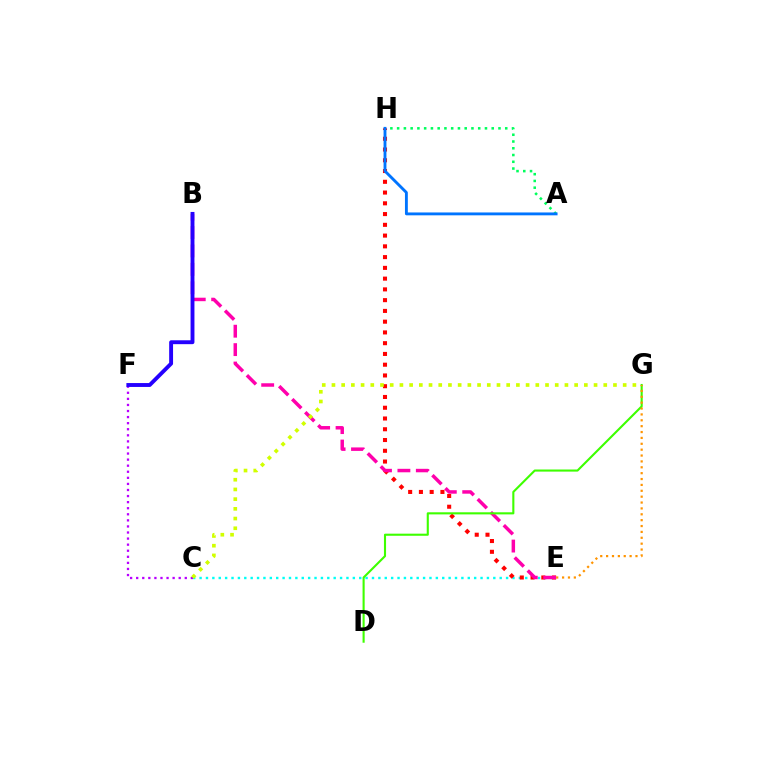{('C', 'E'): [{'color': '#00fff6', 'line_style': 'dotted', 'thickness': 1.73}], ('E', 'H'): [{'color': '#ff0000', 'line_style': 'dotted', 'thickness': 2.92}], ('C', 'F'): [{'color': '#b900ff', 'line_style': 'dotted', 'thickness': 1.65}], ('A', 'H'): [{'color': '#00ff5c', 'line_style': 'dotted', 'thickness': 1.84}, {'color': '#0074ff', 'line_style': 'solid', 'thickness': 2.06}], ('B', 'E'): [{'color': '#ff00ac', 'line_style': 'dashed', 'thickness': 2.5}], ('D', 'G'): [{'color': '#3dff00', 'line_style': 'solid', 'thickness': 1.52}], ('B', 'F'): [{'color': '#2500ff', 'line_style': 'solid', 'thickness': 2.8}], ('C', 'G'): [{'color': '#d1ff00', 'line_style': 'dotted', 'thickness': 2.64}], ('E', 'G'): [{'color': '#ff9400', 'line_style': 'dotted', 'thickness': 1.6}]}